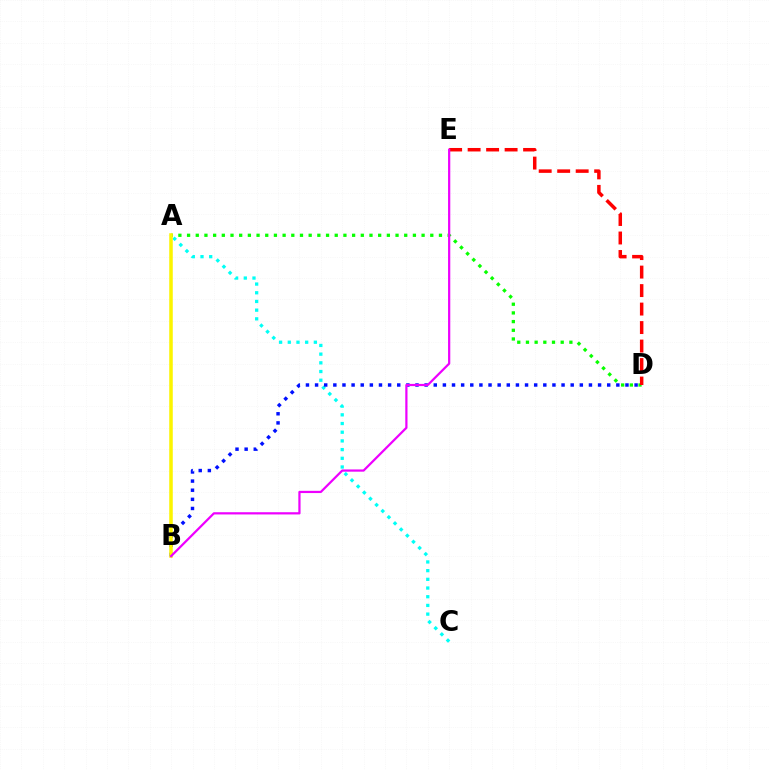{('A', 'C'): [{'color': '#00fff6', 'line_style': 'dotted', 'thickness': 2.36}], ('A', 'D'): [{'color': '#08ff00', 'line_style': 'dotted', 'thickness': 2.36}], ('B', 'D'): [{'color': '#0010ff', 'line_style': 'dotted', 'thickness': 2.48}], ('A', 'B'): [{'color': '#fcf500', 'line_style': 'solid', 'thickness': 2.54}], ('D', 'E'): [{'color': '#ff0000', 'line_style': 'dashed', 'thickness': 2.51}], ('B', 'E'): [{'color': '#ee00ff', 'line_style': 'solid', 'thickness': 1.6}]}